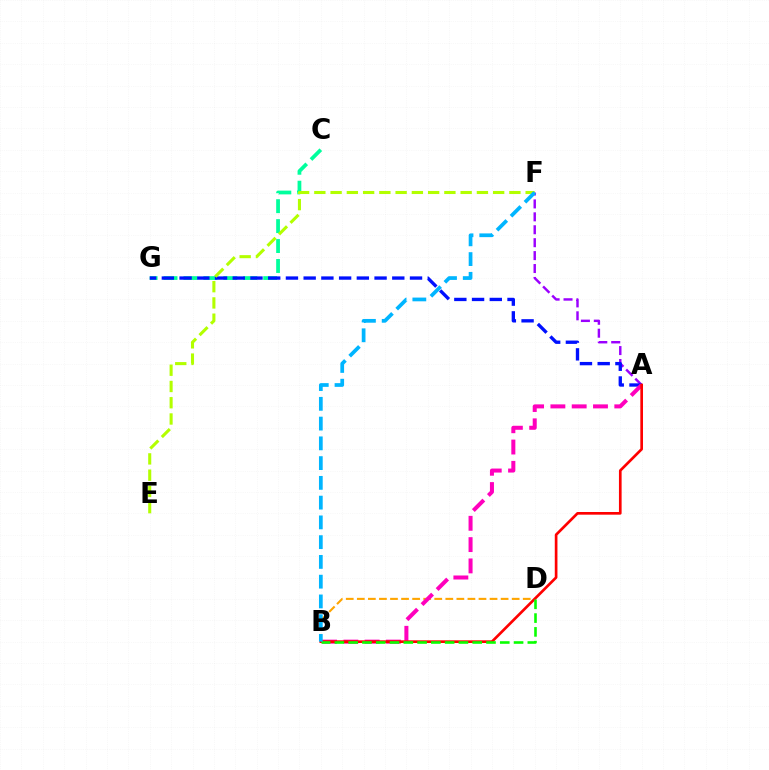{('A', 'F'): [{'color': '#9b00ff', 'line_style': 'dashed', 'thickness': 1.76}], ('B', 'D'): [{'color': '#ffa500', 'line_style': 'dashed', 'thickness': 1.5}, {'color': '#08ff00', 'line_style': 'dashed', 'thickness': 1.87}], ('C', 'G'): [{'color': '#00ff9d', 'line_style': 'dashed', 'thickness': 2.71}], ('A', 'G'): [{'color': '#0010ff', 'line_style': 'dashed', 'thickness': 2.41}], ('E', 'F'): [{'color': '#b3ff00', 'line_style': 'dashed', 'thickness': 2.21}], ('A', 'B'): [{'color': '#ff00bd', 'line_style': 'dashed', 'thickness': 2.89}, {'color': '#ff0000', 'line_style': 'solid', 'thickness': 1.92}], ('B', 'F'): [{'color': '#00b5ff', 'line_style': 'dashed', 'thickness': 2.68}]}